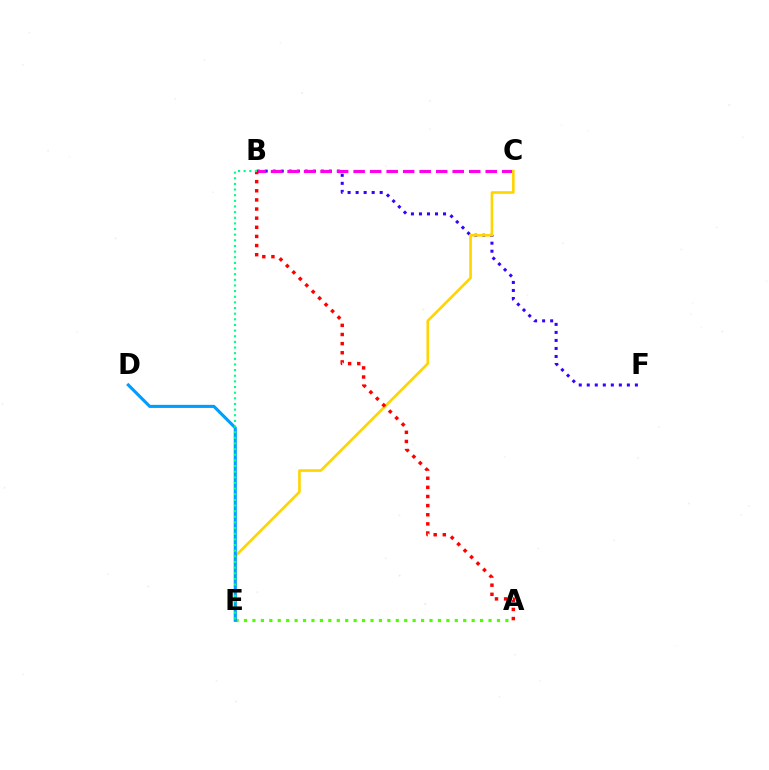{('B', 'F'): [{'color': '#3700ff', 'line_style': 'dotted', 'thickness': 2.18}], ('B', 'C'): [{'color': '#ff00ed', 'line_style': 'dashed', 'thickness': 2.24}], ('C', 'E'): [{'color': '#ffd500', 'line_style': 'solid', 'thickness': 1.89}], ('A', 'B'): [{'color': '#ff0000', 'line_style': 'dotted', 'thickness': 2.48}], ('A', 'E'): [{'color': '#4fff00', 'line_style': 'dotted', 'thickness': 2.29}], ('D', 'E'): [{'color': '#009eff', 'line_style': 'solid', 'thickness': 2.23}], ('B', 'E'): [{'color': '#00ff86', 'line_style': 'dotted', 'thickness': 1.53}]}